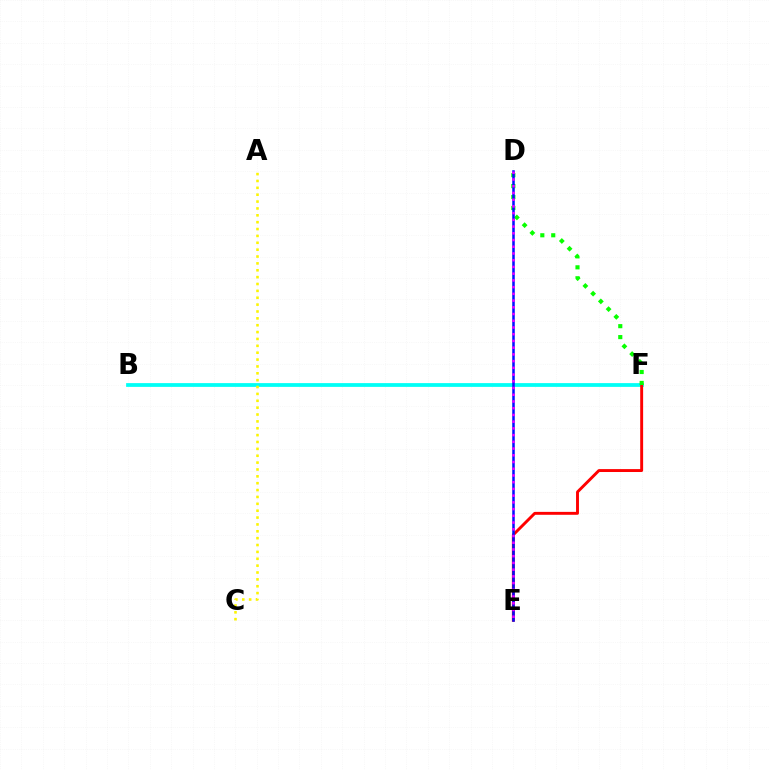{('B', 'F'): [{'color': '#00fff6', 'line_style': 'solid', 'thickness': 2.71}], ('E', 'F'): [{'color': '#ff0000', 'line_style': 'solid', 'thickness': 2.1}], ('A', 'C'): [{'color': '#fcf500', 'line_style': 'dotted', 'thickness': 1.87}], ('D', 'F'): [{'color': '#08ff00', 'line_style': 'dotted', 'thickness': 2.97}], ('D', 'E'): [{'color': '#0010ff', 'line_style': 'solid', 'thickness': 1.82}, {'color': '#ee00ff', 'line_style': 'dotted', 'thickness': 1.83}]}